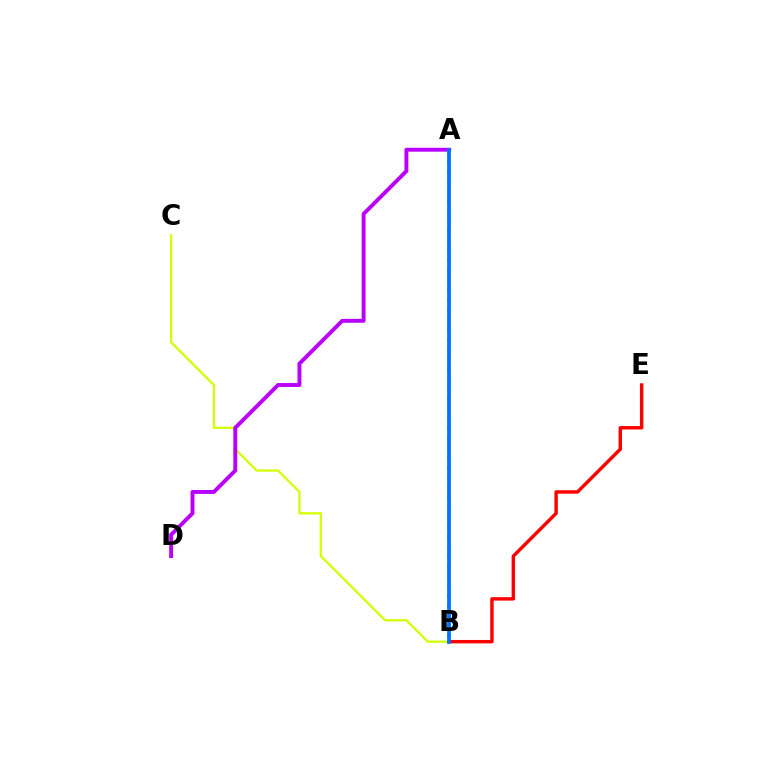{('B', 'C'): [{'color': '#d1ff00', 'line_style': 'solid', 'thickness': 1.62}], ('B', 'E'): [{'color': '#ff0000', 'line_style': 'solid', 'thickness': 2.46}], ('A', 'D'): [{'color': '#b900ff', 'line_style': 'solid', 'thickness': 2.81}], ('A', 'B'): [{'color': '#00ff5c', 'line_style': 'dotted', 'thickness': 2.68}, {'color': '#0074ff', 'line_style': 'solid', 'thickness': 2.68}]}